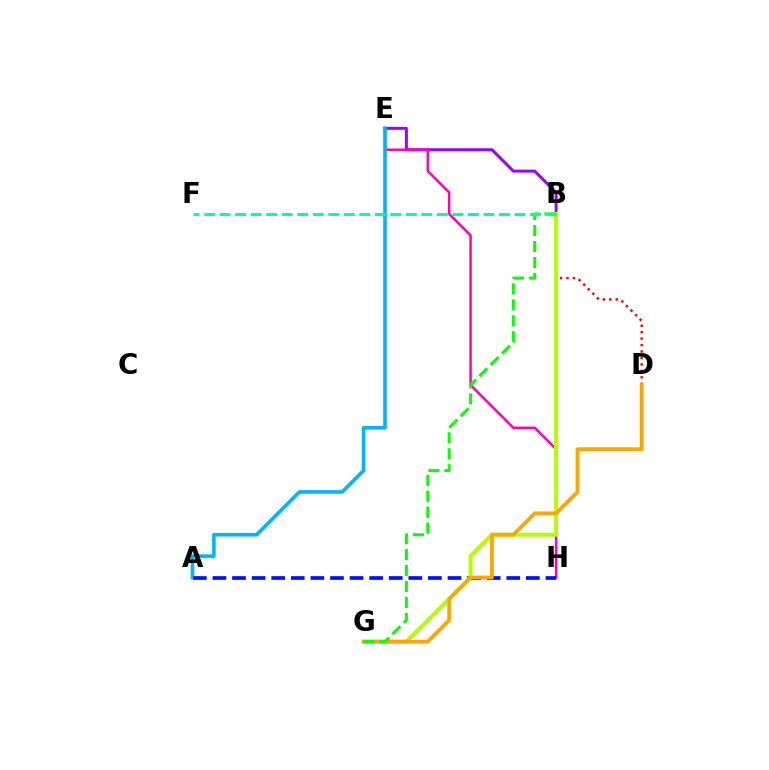{('B', 'E'): [{'color': '#9b00ff', 'line_style': 'solid', 'thickness': 2.14}], ('E', 'H'): [{'color': '#ff00bd', 'line_style': 'solid', 'thickness': 1.79}], ('B', 'D'): [{'color': '#ff0000', 'line_style': 'dotted', 'thickness': 1.75}], ('A', 'E'): [{'color': '#00b5ff', 'line_style': 'solid', 'thickness': 2.61}], ('A', 'H'): [{'color': '#0010ff', 'line_style': 'dashed', 'thickness': 2.66}], ('B', 'G'): [{'color': '#b3ff00', 'line_style': 'solid', 'thickness': 2.87}, {'color': '#08ff00', 'line_style': 'dashed', 'thickness': 2.17}], ('D', 'G'): [{'color': '#ffa500', 'line_style': 'solid', 'thickness': 2.73}], ('B', 'F'): [{'color': '#00ff9d', 'line_style': 'dashed', 'thickness': 2.11}]}